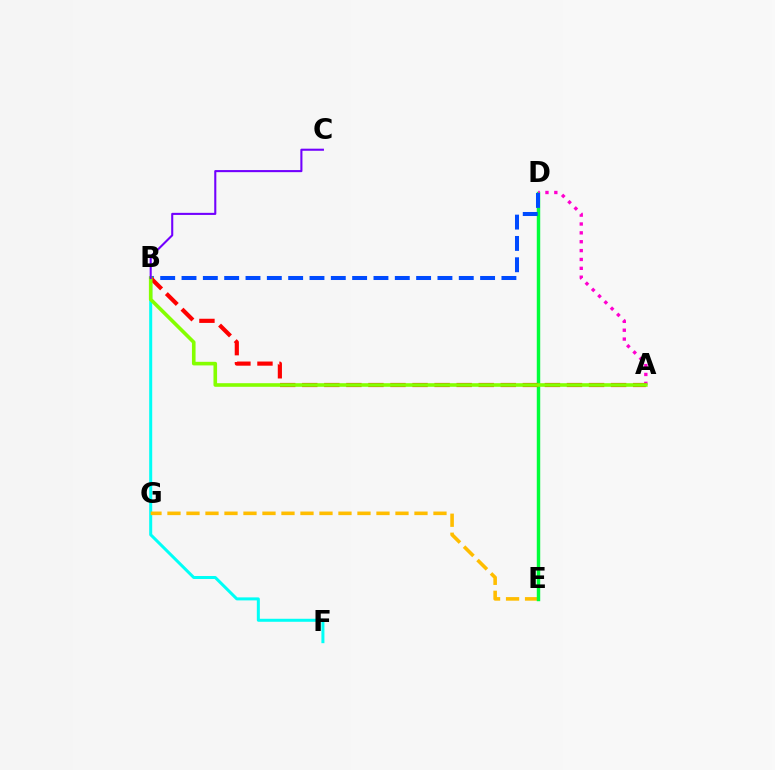{('B', 'F'): [{'color': '#00fff6', 'line_style': 'solid', 'thickness': 2.17}], ('E', 'G'): [{'color': '#ffbd00', 'line_style': 'dashed', 'thickness': 2.58}], ('D', 'E'): [{'color': '#00ff39', 'line_style': 'solid', 'thickness': 2.47}], ('A', 'D'): [{'color': '#ff00cf', 'line_style': 'dotted', 'thickness': 2.41}], ('B', 'D'): [{'color': '#004bff', 'line_style': 'dashed', 'thickness': 2.9}], ('A', 'B'): [{'color': '#ff0000', 'line_style': 'dashed', 'thickness': 3.0}, {'color': '#84ff00', 'line_style': 'solid', 'thickness': 2.6}], ('B', 'C'): [{'color': '#7200ff', 'line_style': 'solid', 'thickness': 1.5}]}